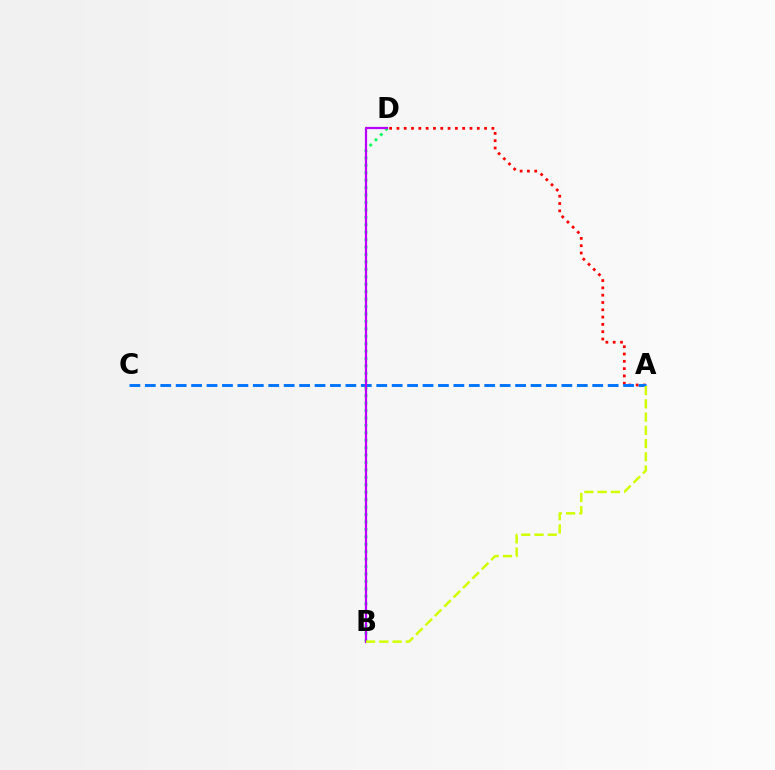{('A', 'D'): [{'color': '#ff0000', 'line_style': 'dotted', 'thickness': 1.98}], ('A', 'C'): [{'color': '#0074ff', 'line_style': 'dashed', 'thickness': 2.1}], ('B', 'D'): [{'color': '#00ff5c', 'line_style': 'dotted', 'thickness': 2.02}, {'color': '#b900ff', 'line_style': 'solid', 'thickness': 1.6}], ('A', 'B'): [{'color': '#d1ff00', 'line_style': 'dashed', 'thickness': 1.8}]}